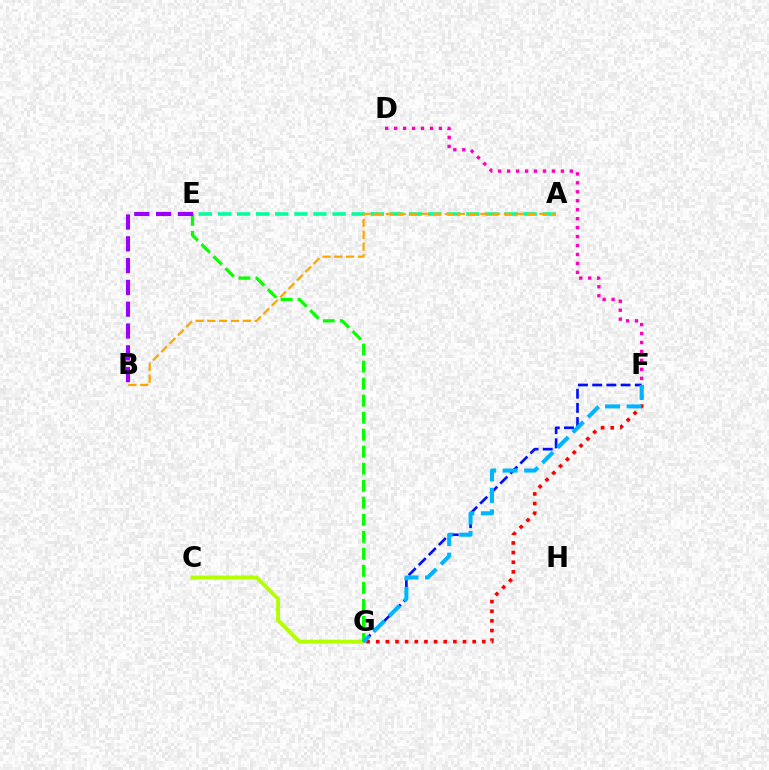{('C', 'G'): [{'color': '#b3ff00', 'line_style': 'solid', 'thickness': 2.81}], ('F', 'G'): [{'color': '#0010ff', 'line_style': 'dashed', 'thickness': 1.93}, {'color': '#ff0000', 'line_style': 'dotted', 'thickness': 2.62}, {'color': '#00b5ff', 'line_style': 'dashed', 'thickness': 2.92}], ('A', 'E'): [{'color': '#00ff9d', 'line_style': 'dashed', 'thickness': 2.6}], ('E', 'G'): [{'color': '#08ff00', 'line_style': 'dashed', 'thickness': 2.31}], ('A', 'B'): [{'color': '#ffa500', 'line_style': 'dashed', 'thickness': 1.6}], ('D', 'F'): [{'color': '#ff00bd', 'line_style': 'dotted', 'thickness': 2.43}], ('B', 'E'): [{'color': '#9b00ff', 'line_style': 'dashed', 'thickness': 2.96}]}